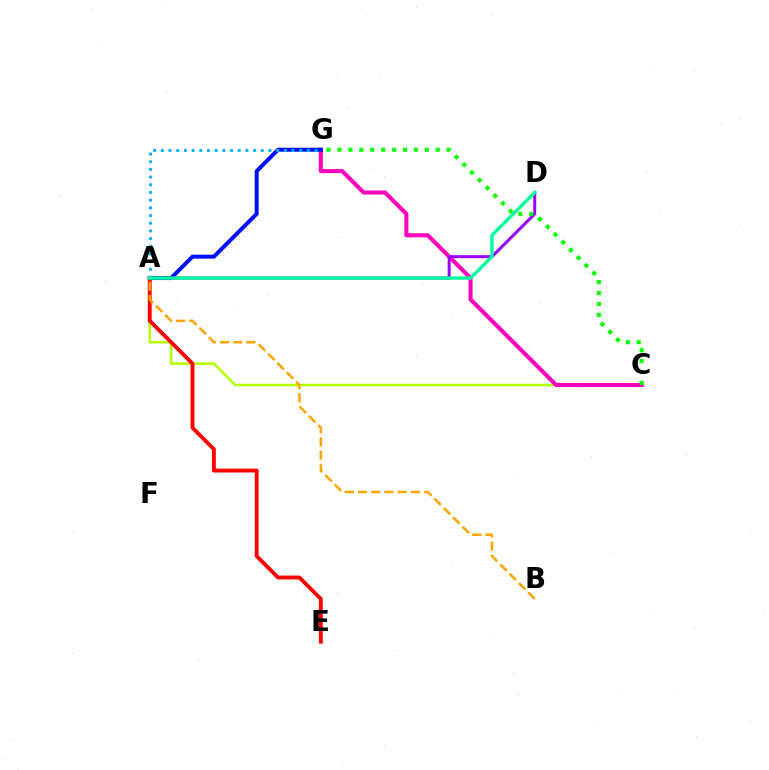{('A', 'C'): [{'color': '#b3ff00', 'line_style': 'solid', 'thickness': 1.82}], ('C', 'G'): [{'color': '#ff00bd', 'line_style': 'solid', 'thickness': 2.94}, {'color': '#08ff00', 'line_style': 'dotted', 'thickness': 2.97}], ('A', 'D'): [{'color': '#9b00ff', 'line_style': 'solid', 'thickness': 2.15}, {'color': '#00ff9d', 'line_style': 'solid', 'thickness': 2.44}], ('A', 'G'): [{'color': '#0010ff', 'line_style': 'solid', 'thickness': 2.87}, {'color': '#00b5ff', 'line_style': 'dotted', 'thickness': 2.09}], ('A', 'E'): [{'color': '#ff0000', 'line_style': 'solid', 'thickness': 2.79}], ('A', 'B'): [{'color': '#ffa500', 'line_style': 'dashed', 'thickness': 1.79}]}